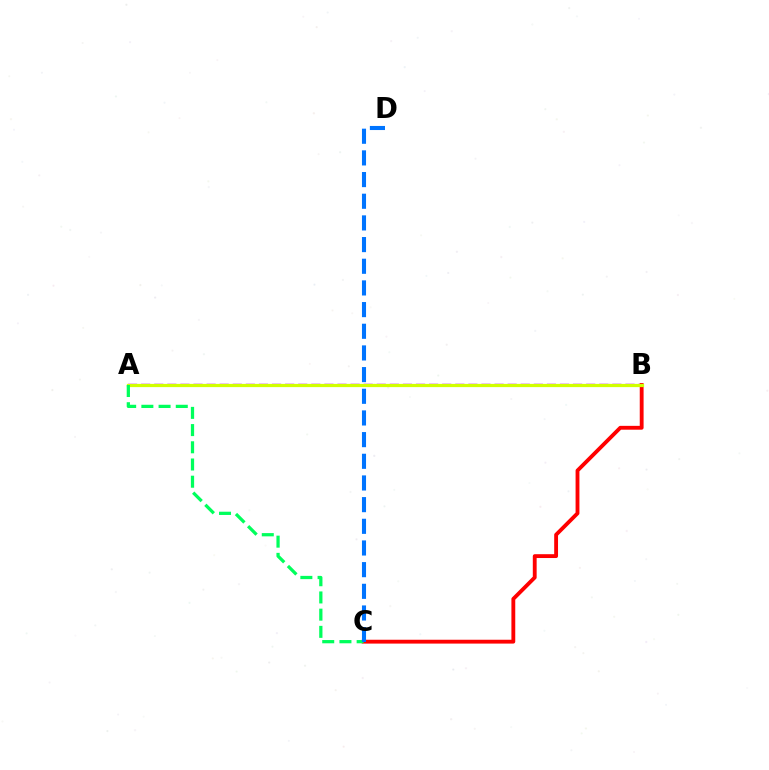{('A', 'B'): [{'color': '#b900ff', 'line_style': 'dashed', 'thickness': 1.78}, {'color': '#d1ff00', 'line_style': 'solid', 'thickness': 2.32}], ('B', 'C'): [{'color': '#ff0000', 'line_style': 'solid', 'thickness': 2.77}], ('A', 'C'): [{'color': '#00ff5c', 'line_style': 'dashed', 'thickness': 2.34}], ('C', 'D'): [{'color': '#0074ff', 'line_style': 'dashed', 'thickness': 2.94}]}